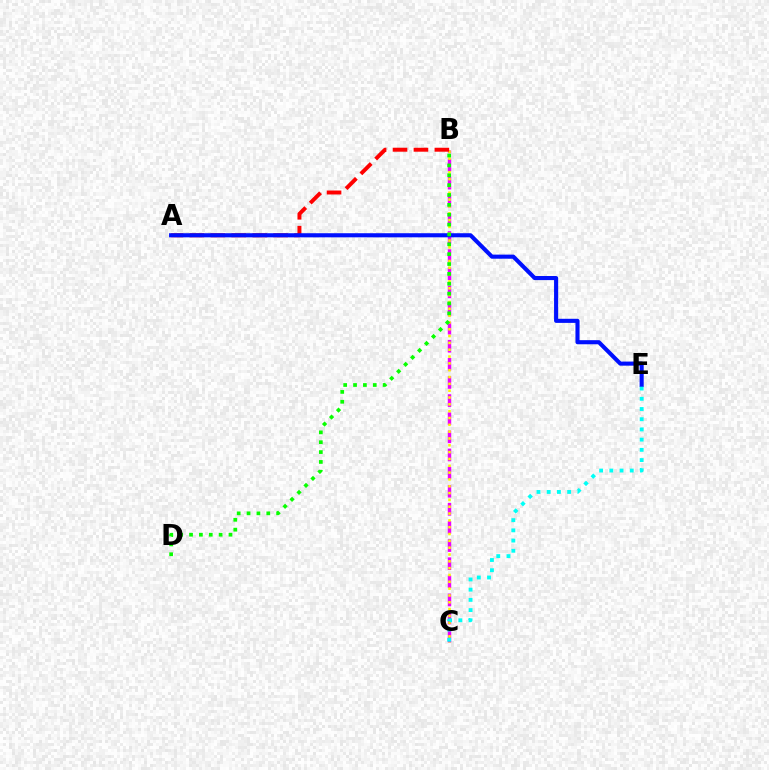{('B', 'C'): [{'color': '#ee00ff', 'line_style': 'dashed', 'thickness': 2.46}, {'color': '#fcf500', 'line_style': 'dotted', 'thickness': 1.85}], ('A', 'B'): [{'color': '#ff0000', 'line_style': 'dashed', 'thickness': 2.84}], ('A', 'E'): [{'color': '#0010ff', 'line_style': 'solid', 'thickness': 2.95}], ('C', 'E'): [{'color': '#00fff6', 'line_style': 'dotted', 'thickness': 2.77}], ('B', 'D'): [{'color': '#08ff00', 'line_style': 'dotted', 'thickness': 2.68}]}